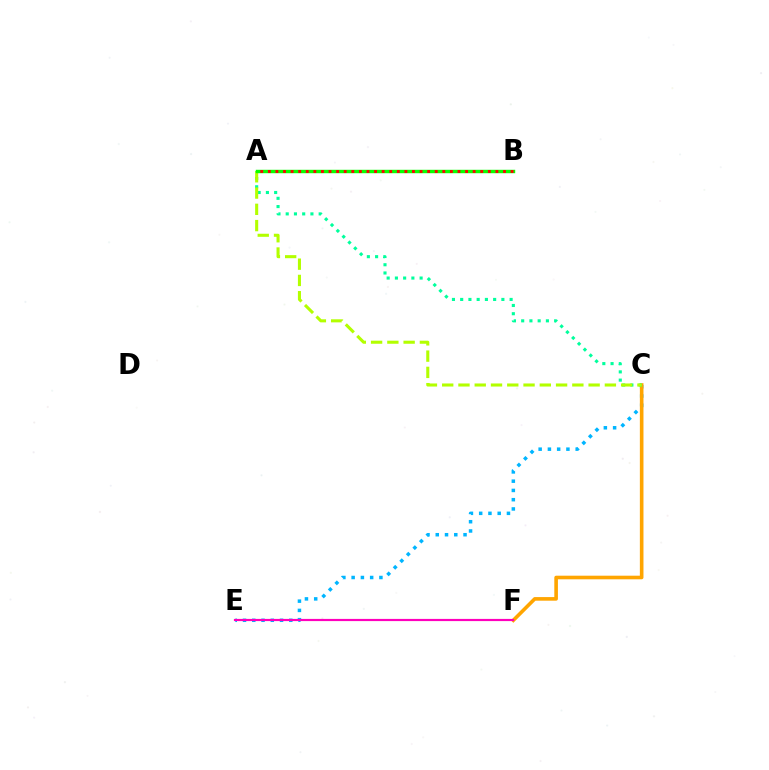{('C', 'E'): [{'color': '#00b5ff', 'line_style': 'dotted', 'thickness': 2.52}], ('A', 'B'): [{'color': '#0010ff', 'line_style': 'solid', 'thickness': 1.98}, {'color': '#9b00ff', 'line_style': 'dotted', 'thickness': 1.91}, {'color': '#08ff00', 'line_style': 'solid', 'thickness': 2.47}, {'color': '#ff0000', 'line_style': 'dotted', 'thickness': 2.06}], ('C', 'F'): [{'color': '#ffa500', 'line_style': 'solid', 'thickness': 2.6}], ('A', 'C'): [{'color': '#00ff9d', 'line_style': 'dotted', 'thickness': 2.24}, {'color': '#b3ff00', 'line_style': 'dashed', 'thickness': 2.21}], ('E', 'F'): [{'color': '#ff00bd', 'line_style': 'solid', 'thickness': 1.58}]}